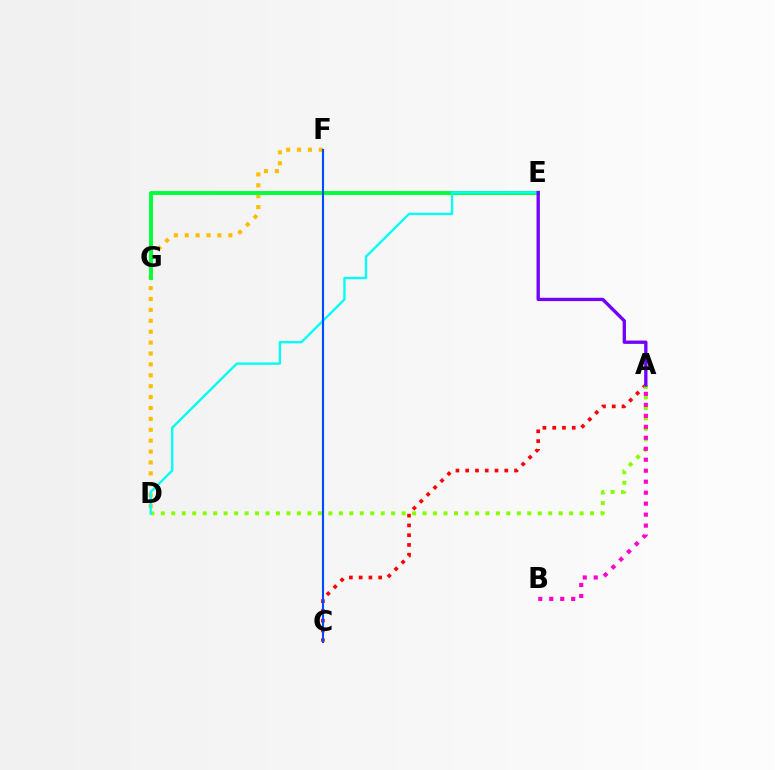{('D', 'F'): [{'color': '#ffbd00', 'line_style': 'dotted', 'thickness': 2.96}], ('A', 'C'): [{'color': '#ff0000', 'line_style': 'dotted', 'thickness': 2.65}], ('E', 'G'): [{'color': '#00ff39', 'line_style': 'solid', 'thickness': 2.81}], ('A', 'D'): [{'color': '#84ff00', 'line_style': 'dotted', 'thickness': 2.84}], ('D', 'E'): [{'color': '#00fff6', 'line_style': 'solid', 'thickness': 1.69}], ('A', 'B'): [{'color': '#ff00cf', 'line_style': 'dotted', 'thickness': 2.98}], ('C', 'F'): [{'color': '#004bff', 'line_style': 'solid', 'thickness': 1.53}], ('A', 'E'): [{'color': '#7200ff', 'line_style': 'solid', 'thickness': 2.39}]}